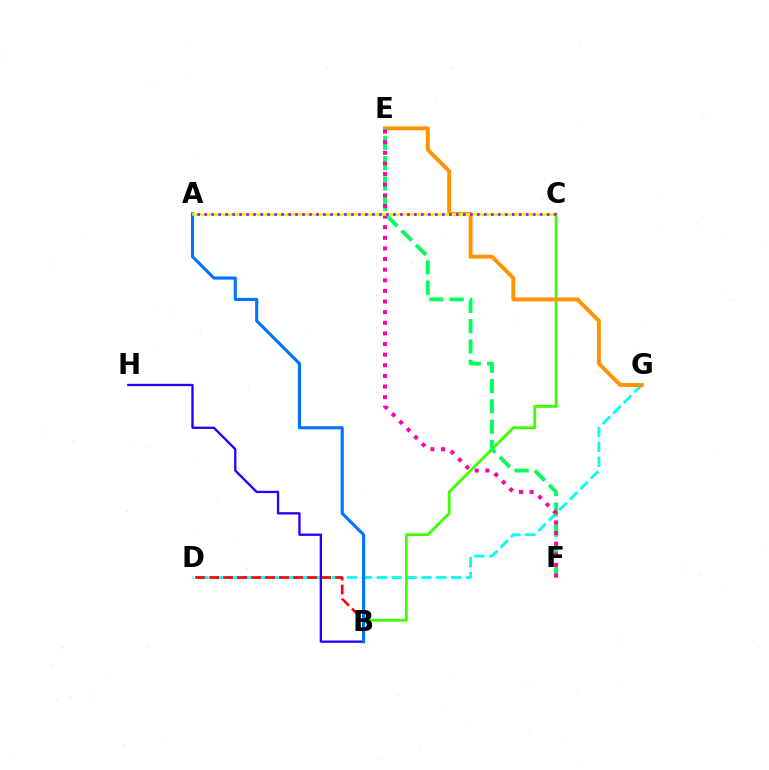{('D', 'G'): [{'color': '#00fff6', 'line_style': 'dashed', 'thickness': 2.02}], ('B', 'D'): [{'color': '#ff0000', 'line_style': 'dashed', 'thickness': 1.9}], ('B', 'C'): [{'color': '#3dff00', 'line_style': 'solid', 'thickness': 2.02}], ('B', 'H'): [{'color': '#2500ff', 'line_style': 'solid', 'thickness': 1.67}], ('E', 'G'): [{'color': '#ff9400', 'line_style': 'solid', 'thickness': 2.83}], ('A', 'B'): [{'color': '#0074ff', 'line_style': 'solid', 'thickness': 2.23}], ('E', 'F'): [{'color': '#00ff5c', 'line_style': 'dashed', 'thickness': 2.76}, {'color': '#ff00ac', 'line_style': 'dotted', 'thickness': 2.89}], ('A', 'C'): [{'color': '#d1ff00', 'line_style': 'solid', 'thickness': 1.86}, {'color': '#b900ff', 'line_style': 'dotted', 'thickness': 1.9}]}